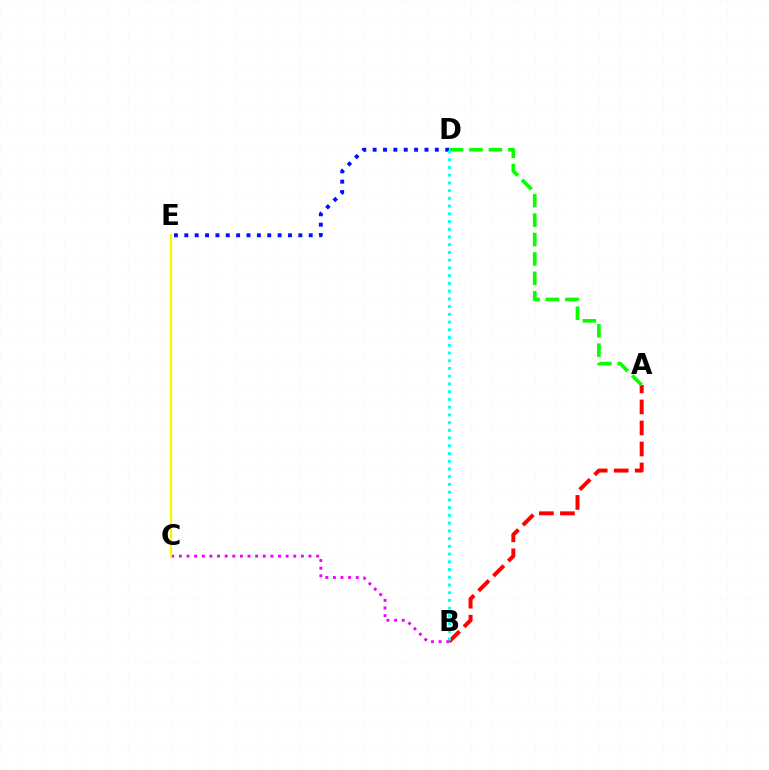{('A', 'B'): [{'color': '#ff0000', 'line_style': 'dashed', 'thickness': 2.85}], ('B', 'C'): [{'color': '#ee00ff', 'line_style': 'dotted', 'thickness': 2.07}], ('C', 'E'): [{'color': '#fcf500', 'line_style': 'solid', 'thickness': 1.57}], ('D', 'E'): [{'color': '#0010ff', 'line_style': 'dotted', 'thickness': 2.82}], ('A', 'D'): [{'color': '#08ff00', 'line_style': 'dashed', 'thickness': 2.64}], ('B', 'D'): [{'color': '#00fff6', 'line_style': 'dotted', 'thickness': 2.1}]}